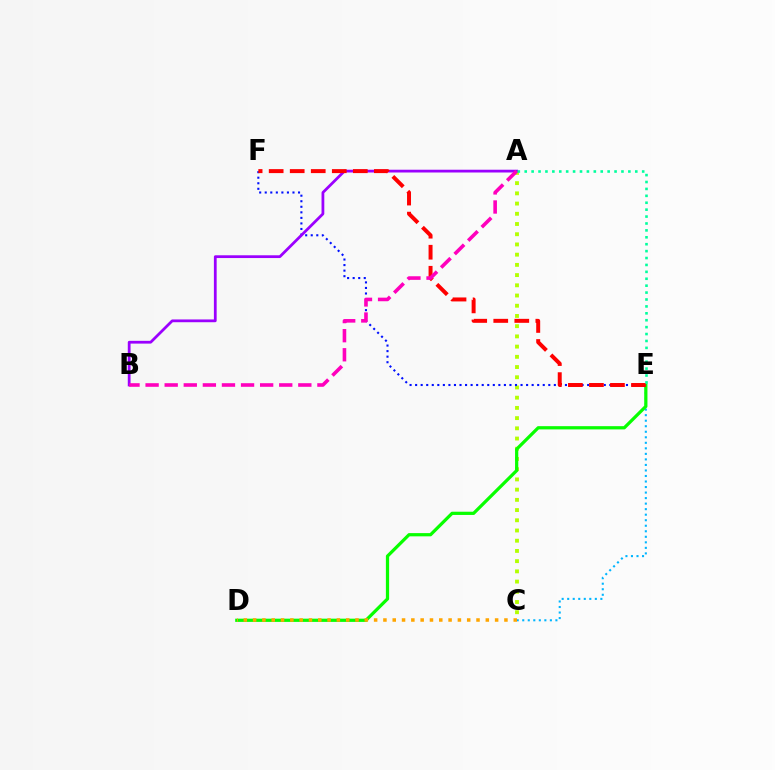{('A', 'C'): [{'color': '#b3ff00', 'line_style': 'dotted', 'thickness': 2.78}], ('E', 'F'): [{'color': '#0010ff', 'line_style': 'dotted', 'thickness': 1.51}, {'color': '#ff0000', 'line_style': 'dashed', 'thickness': 2.86}], ('C', 'E'): [{'color': '#00b5ff', 'line_style': 'dotted', 'thickness': 1.5}], ('D', 'E'): [{'color': '#08ff00', 'line_style': 'solid', 'thickness': 2.33}], ('A', 'B'): [{'color': '#9b00ff', 'line_style': 'solid', 'thickness': 1.99}, {'color': '#ff00bd', 'line_style': 'dashed', 'thickness': 2.59}], ('C', 'D'): [{'color': '#ffa500', 'line_style': 'dotted', 'thickness': 2.53}], ('A', 'E'): [{'color': '#00ff9d', 'line_style': 'dotted', 'thickness': 1.88}]}